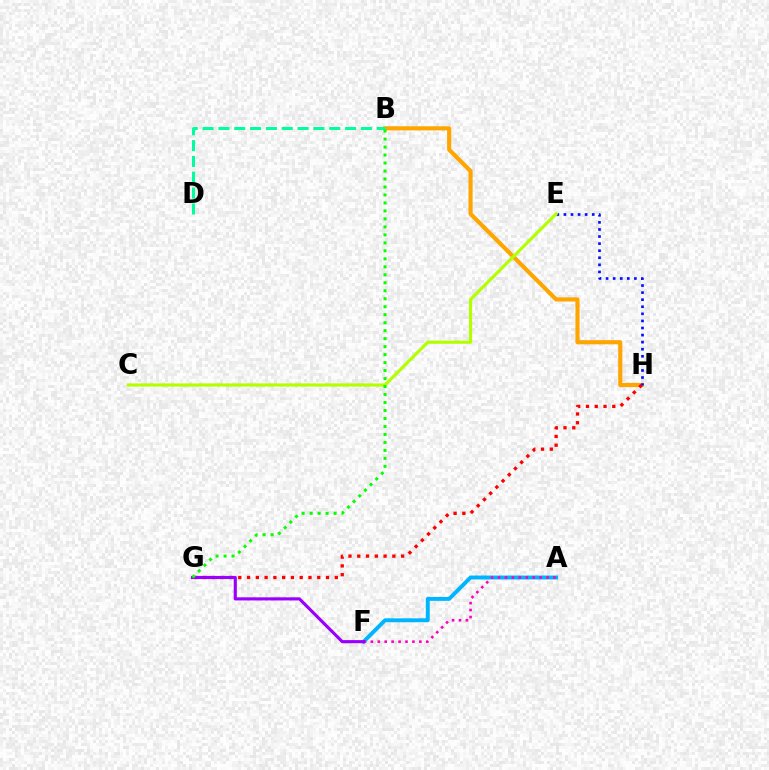{('A', 'F'): [{'color': '#00b5ff', 'line_style': 'solid', 'thickness': 2.83}, {'color': '#ff00bd', 'line_style': 'dotted', 'thickness': 1.88}], ('B', 'H'): [{'color': '#ffa500', 'line_style': 'solid', 'thickness': 2.97}], ('G', 'H'): [{'color': '#ff0000', 'line_style': 'dotted', 'thickness': 2.38}], ('B', 'D'): [{'color': '#00ff9d', 'line_style': 'dashed', 'thickness': 2.15}], ('E', 'H'): [{'color': '#0010ff', 'line_style': 'dotted', 'thickness': 1.92}], ('C', 'E'): [{'color': '#b3ff00', 'line_style': 'solid', 'thickness': 2.27}], ('F', 'G'): [{'color': '#9b00ff', 'line_style': 'solid', 'thickness': 2.25}], ('B', 'G'): [{'color': '#08ff00', 'line_style': 'dotted', 'thickness': 2.17}]}